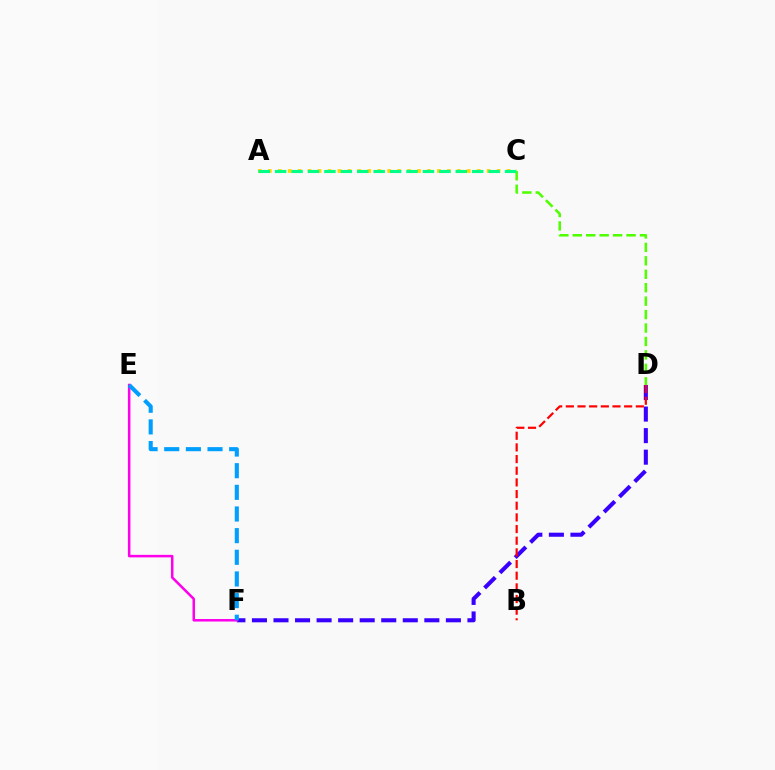{('D', 'F'): [{'color': '#3700ff', 'line_style': 'dashed', 'thickness': 2.93}], ('E', 'F'): [{'color': '#ff00ed', 'line_style': 'solid', 'thickness': 1.82}, {'color': '#009eff', 'line_style': 'dashed', 'thickness': 2.94}], ('A', 'C'): [{'color': '#ffd500', 'line_style': 'dotted', 'thickness': 2.7}, {'color': '#00ff86', 'line_style': 'dashed', 'thickness': 2.23}], ('C', 'D'): [{'color': '#4fff00', 'line_style': 'dashed', 'thickness': 1.83}], ('B', 'D'): [{'color': '#ff0000', 'line_style': 'dashed', 'thickness': 1.58}]}